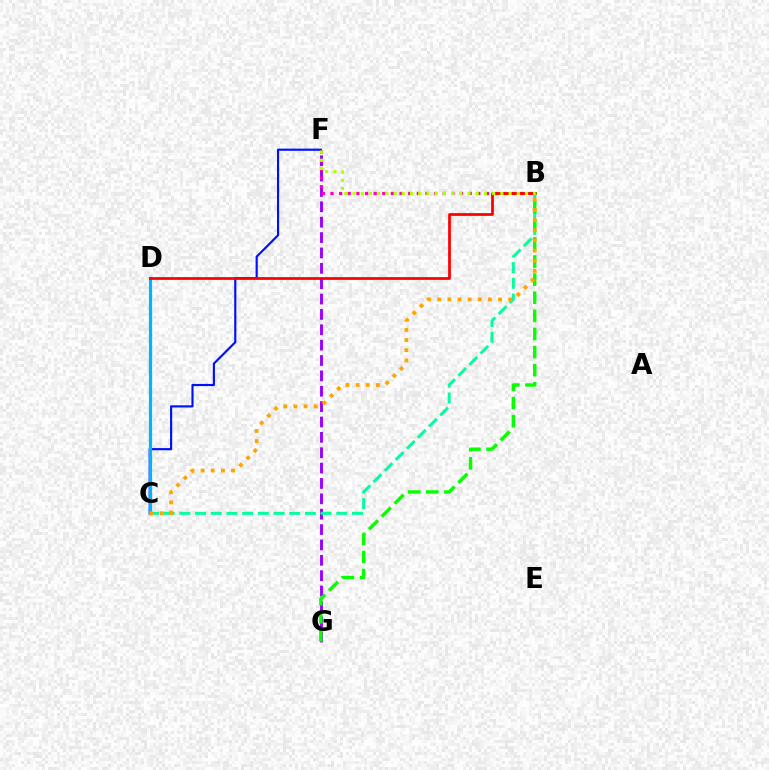{('C', 'F'): [{'color': '#0010ff', 'line_style': 'solid', 'thickness': 1.55}], ('F', 'G'): [{'color': '#9b00ff', 'line_style': 'dashed', 'thickness': 2.09}], ('B', 'F'): [{'color': '#ff00bd', 'line_style': 'dotted', 'thickness': 2.35}, {'color': '#b3ff00', 'line_style': 'dotted', 'thickness': 2.23}], ('C', 'D'): [{'color': '#00b5ff', 'line_style': 'solid', 'thickness': 2.3}], ('B', 'C'): [{'color': '#00ff9d', 'line_style': 'dashed', 'thickness': 2.13}, {'color': '#ffa500', 'line_style': 'dotted', 'thickness': 2.76}], ('B', 'D'): [{'color': '#ff0000', 'line_style': 'solid', 'thickness': 1.98}], ('B', 'G'): [{'color': '#08ff00', 'line_style': 'dashed', 'thickness': 2.46}]}